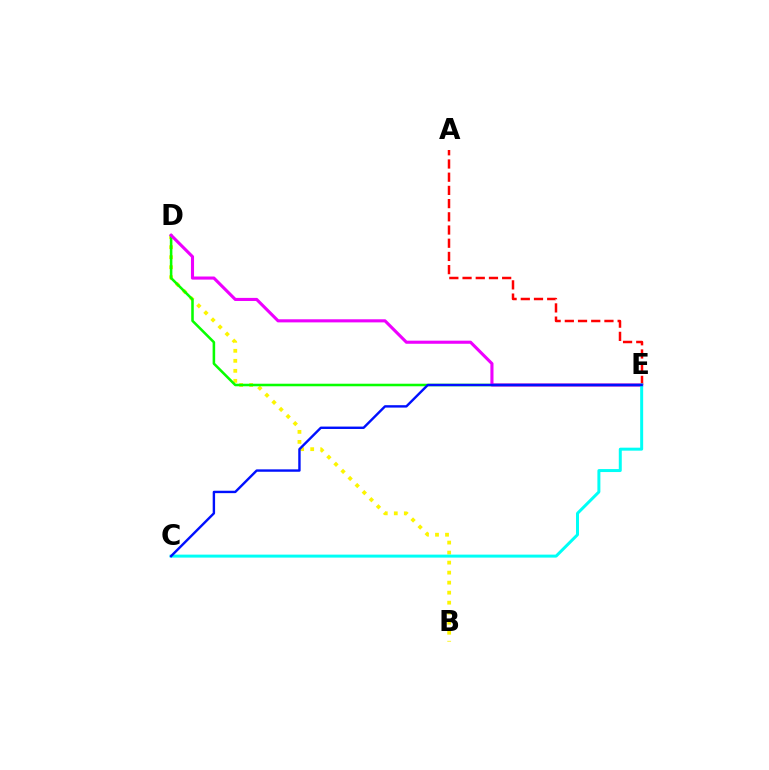{('B', 'D'): [{'color': '#fcf500', 'line_style': 'dotted', 'thickness': 2.72}], ('A', 'E'): [{'color': '#ff0000', 'line_style': 'dashed', 'thickness': 1.79}], ('D', 'E'): [{'color': '#08ff00', 'line_style': 'solid', 'thickness': 1.84}, {'color': '#ee00ff', 'line_style': 'solid', 'thickness': 2.23}], ('C', 'E'): [{'color': '#00fff6', 'line_style': 'solid', 'thickness': 2.15}, {'color': '#0010ff', 'line_style': 'solid', 'thickness': 1.73}]}